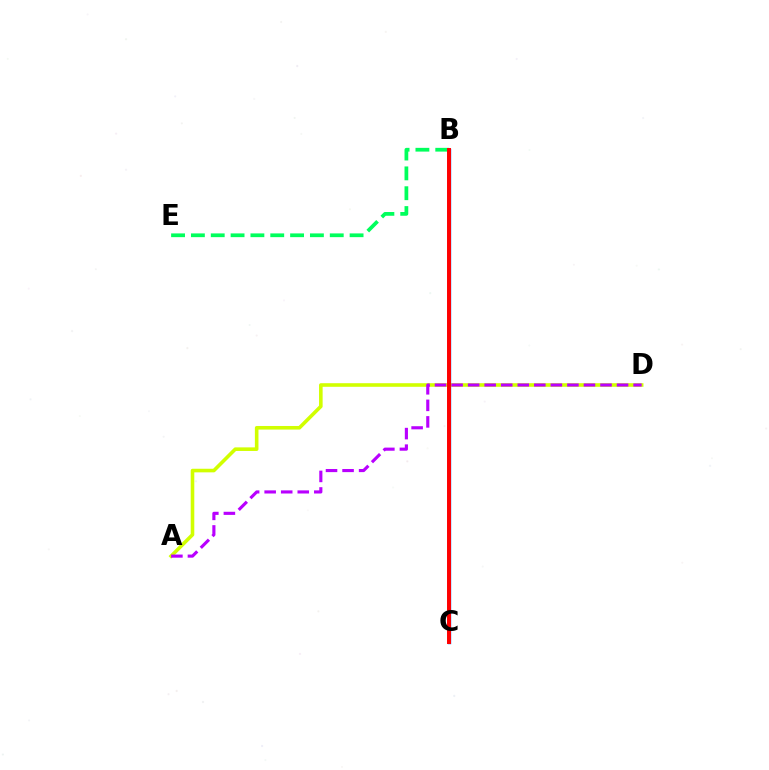{('B', 'E'): [{'color': '#00ff5c', 'line_style': 'dashed', 'thickness': 2.69}], ('B', 'C'): [{'color': '#0074ff', 'line_style': 'solid', 'thickness': 2.45}, {'color': '#ff0000', 'line_style': 'solid', 'thickness': 2.85}], ('A', 'D'): [{'color': '#d1ff00', 'line_style': 'solid', 'thickness': 2.59}, {'color': '#b900ff', 'line_style': 'dashed', 'thickness': 2.25}]}